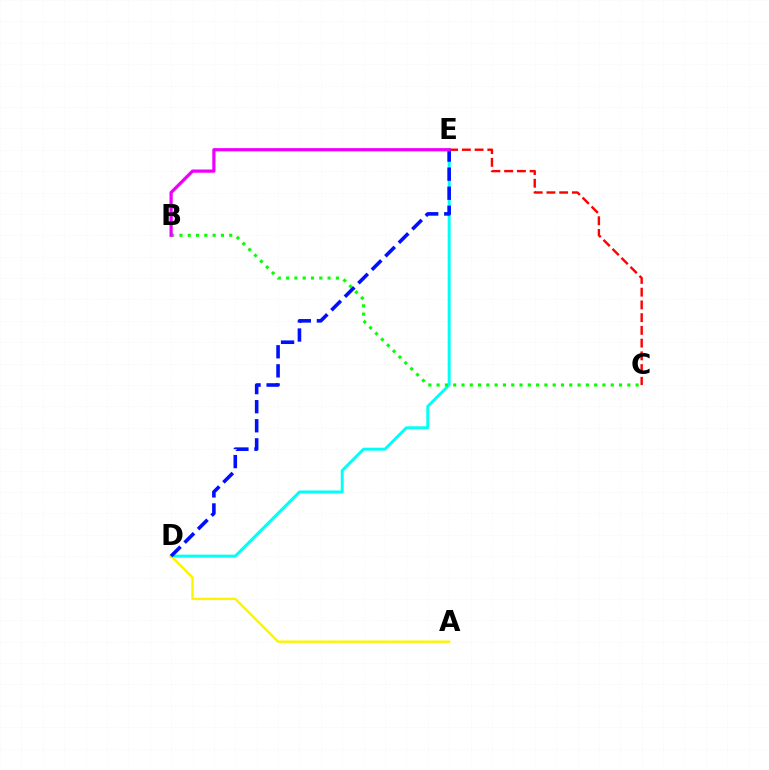{('D', 'E'): [{'color': '#00fff6', 'line_style': 'solid', 'thickness': 2.12}, {'color': '#0010ff', 'line_style': 'dashed', 'thickness': 2.59}], ('A', 'D'): [{'color': '#fcf500', 'line_style': 'solid', 'thickness': 1.71}], ('C', 'E'): [{'color': '#ff0000', 'line_style': 'dashed', 'thickness': 1.73}], ('B', 'C'): [{'color': '#08ff00', 'line_style': 'dotted', 'thickness': 2.25}], ('B', 'E'): [{'color': '#ee00ff', 'line_style': 'solid', 'thickness': 2.32}]}